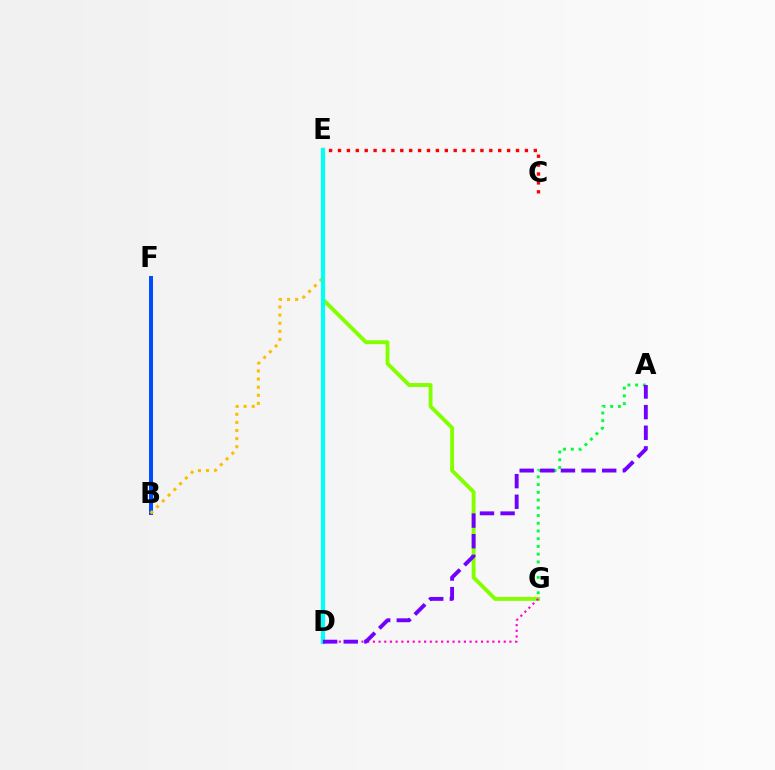{('A', 'G'): [{'color': '#00ff39', 'line_style': 'dotted', 'thickness': 2.1}], ('E', 'G'): [{'color': '#84ff00', 'line_style': 'solid', 'thickness': 2.8}], ('D', 'G'): [{'color': '#ff00cf', 'line_style': 'dotted', 'thickness': 1.55}], ('B', 'F'): [{'color': '#004bff', 'line_style': 'solid', 'thickness': 2.86}], ('B', 'E'): [{'color': '#ffbd00', 'line_style': 'dotted', 'thickness': 2.2}], ('C', 'E'): [{'color': '#ff0000', 'line_style': 'dotted', 'thickness': 2.42}], ('D', 'E'): [{'color': '#00fff6', 'line_style': 'solid', 'thickness': 2.99}], ('A', 'D'): [{'color': '#7200ff', 'line_style': 'dashed', 'thickness': 2.8}]}